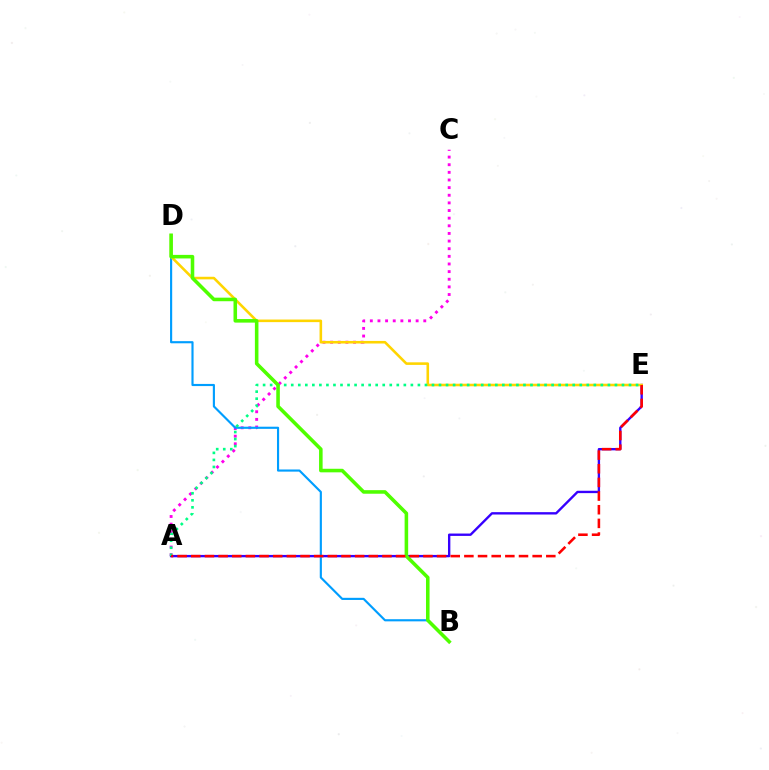{('A', 'C'): [{'color': '#ff00ed', 'line_style': 'dotted', 'thickness': 2.07}], ('A', 'E'): [{'color': '#3700ff', 'line_style': 'solid', 'thickness': 1.7}, {'color': '#00ff86', 'line_style': 'dotted', 'thickness': 1.91}, {'color': '#ff0000', 'line_style': 'dashed', 'thickness': 1.86}], ('B', 'D'): [{'color': '#009eff', 'line_style': 'solid', 'thickness': 1.54}, {'color': '#4fff00', 'line_style': 'solid', 'thickness': 2.56}], ('D', 'E'): [{'color': '#ffd500', 'line_style': 'solid', 'thickness': 1.86}]}